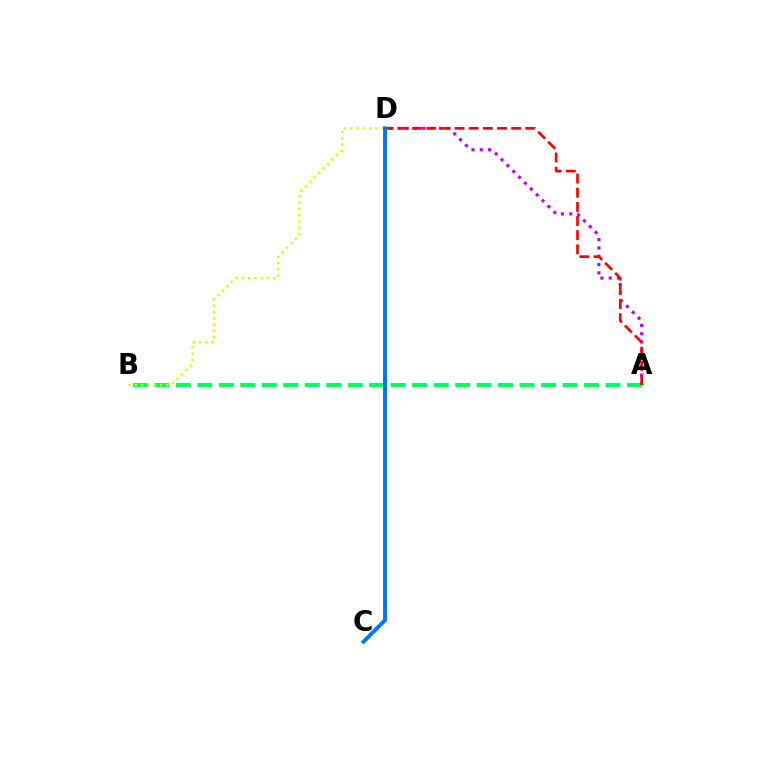{('A', 'D'): [{'color': '#b900ff', 'line_style': 'dotted', 'thickness': 2.25}, {'color': '#ff0000', 'line_style': 'dashed', 'thickness': 1.92}], ('A', 'B'): [{'color': '#00ff5c', 'line_style': 'dashed', 'thickness': 2.92}], ('B', 'D'): [{'color': '#d1ff00', 'line_style': 'dotted', 'thickness': 1.71}], ('C', 'D'): [{'color': '#0074ff', 'line_style': 'solid', 'thickness': 2.83}]}